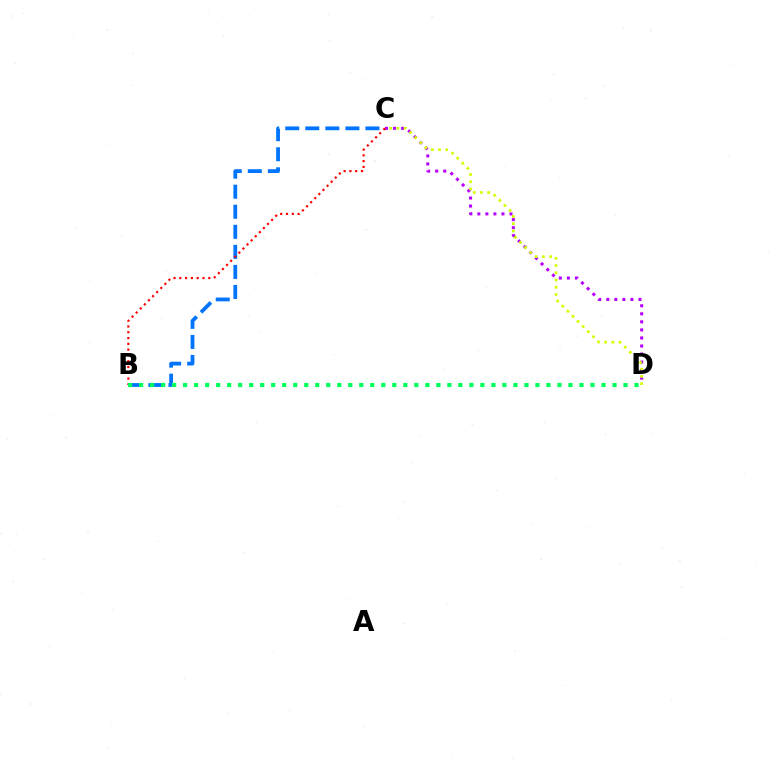{('C', 'D'): [{'color': '#b900ff', 'line_style': 'dotted', 'thickness': 2.19}, {'color': '#d1ff00', 'line_style': 'dotted', 'thickness': 1.96}], ('B', 'C'): [{'color': '#0074ff', 'line_style': 'dashed', 'thickness': 2.72}, {'color': '#ff0000', 'line_style': 'dotted', 'thickness': 1.57}], ('B', 'D'): [{'color': '#00ff5c', 'line_style': 'dotted', 'thickness': 2.99}]}